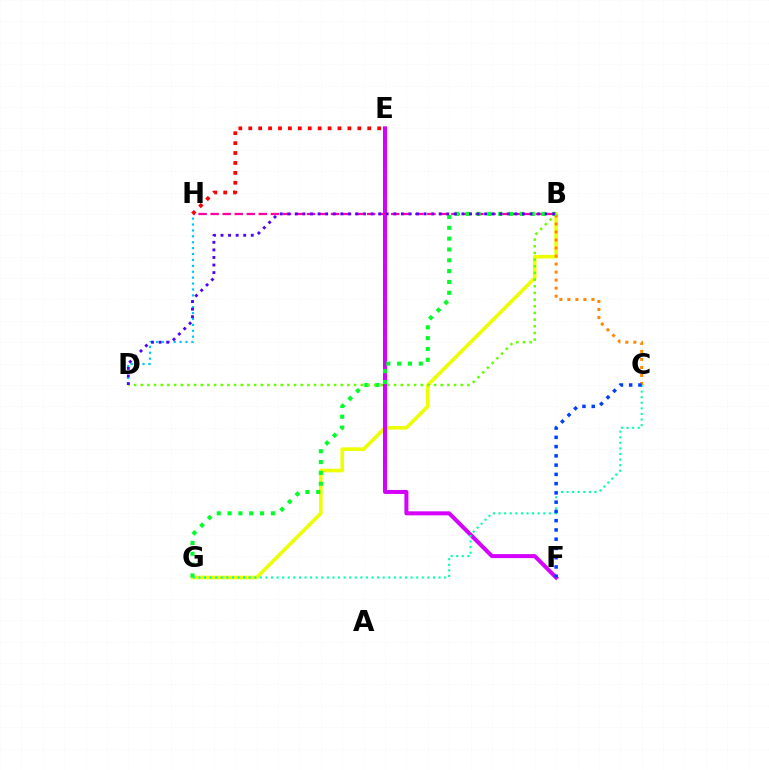{('B', 'G'): [{'color': '#eeff00', 'line_style': 'solid', 'thickness': 2.59}, {'color': '#00ff27', 'line_style': 'dotted', 'thickness': 2.94}], ('E', 'F'): [{'color': '#d600ff', 'line_style': 'solid', 'thickness': 2.89}], ('B', 'C'): [{'color': '#ff8800', 'line_style': 'dotted', 'thickness': 2.18}], ('B', 'H'): [{'color': '#ff00a0', 'line_style': 'dashed', 'thickness': 1.64}], ('C', 'G'): [{'color': '#00ffaf', 'line_style': 'dotted', 'thickness': 1.52}], ('D', 'H'): [{'color': '#00c7ff', 'line_style': 'dotted', 'thickness': 1.6}], ('C', 'F'): [{'color': '#003fff', 'line_style': 'dotted', 'thickness': 2.52}], ('B', 'D'): [{'color': '#66ff00', 'line_style': 'dotted', 'thickness': 1.81}, {'color': '#4f00ff', 'line_style': 'dotted', 'thickness': 2.06}], ('E', 'H'): [{'color': '#ff0000', 'line_style': 'dotted', 'thickness': 2.69}]}